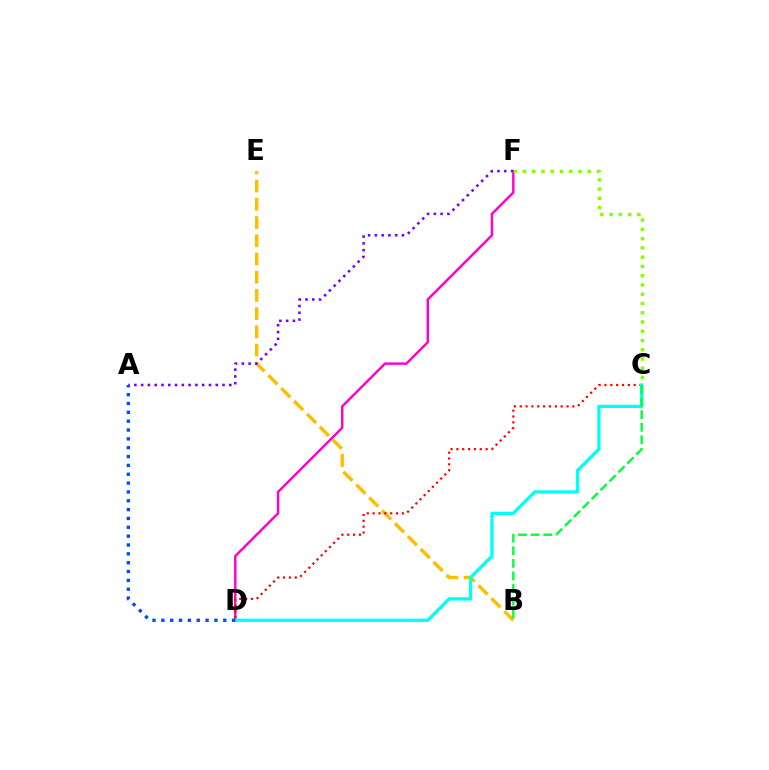{('B', 'E'): [{'color': '#ffbd00', 'line_style': 'dashed', 'thickness': 2.48}], ('D', 'F'): [{'color': '#ff00cf', 'line_style': 'solid', 'thickness': 1.76}], ('C', 'D'): [{'color': '#ff0000', 'line_style': 'dotted', 'thickness': 1.59}, {'color': '#00fff6', 'line_style': 'solid', 'thickness': 2.36}], ('A', 'D'): [{'color': '#004bff', 'line_style': 'dotted', 'thickness': 2.4}], ('C', 'F'): [{'color': '#84ff00', 'line_style': 'dotted', 'thickness': 2.52}], ('B', 'C'): [{'color': '#00ff39', 'line_style': 'dashed', 'thickness': 1.71}], ('A', 'F'): [{'color': '#7200ff', 'line_style': 'dotted', 'thickness': 1.84}]}